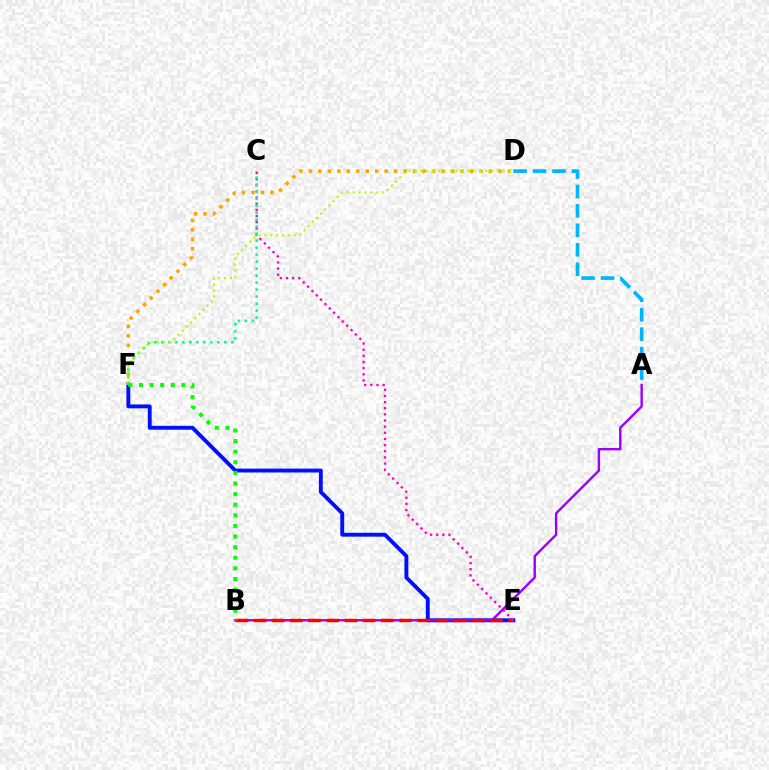{('E', 'F'): [{'color': '#0010ff', 'line_style': 'solid', 'thickness': 2.8}], ('D', 'F'): [{'color': '#ffa500', 'line_style': 'dotted', 'thickness': 2.57}, {'color': '#b3ff00', 'line_style': 'dotted', 'thickness': 1.6}], ('A', 'B'): [{'color': '#9b00ff', 'line_style': 'solid', 'thickness': 1.73}], ('B', 'E'): [{'color': '#ff0000', 'line_style': 'dashed', 'thickness': 2.47}], ('C', 'E'): [{'color': '#ff00bd', 'line_style': 'dotted', 'thickness': 1.67}], ('C', 'F'): [{'color': '#00ff9d', 'line_style': 'dotted', 'thickness': 1.9}], ('A', 'D'): [{'color': '#00b5ff', 'line_style': 'dashed', 'thickness': 2.64}], ('B', 'F'): [{'color': '#08ff00', 'line_style': 'dotted', 'thickness': 2.88}]}